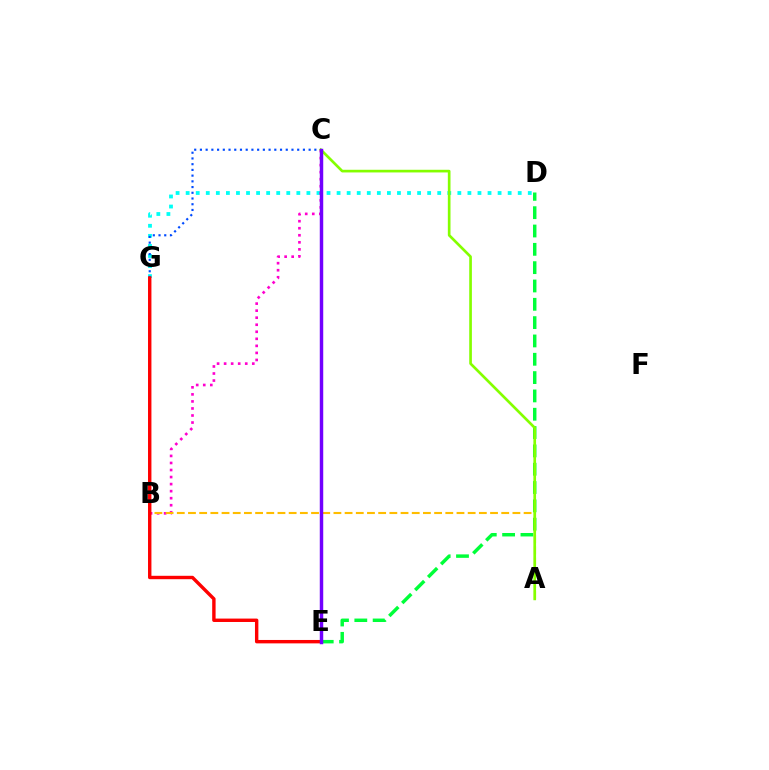{('D', 'E'): [{'color': '#00ff39', 'line_style': 'dashed', 'thickness': 2.49}], ('D', 'G'): [{'color': '#00fff6', 'line_style': 'dotted', 'thickness': 2.73}], ('B', 'C'): [{'color': '#ff00cf', 'line_style': 'dotted', 'thickness': 1.91}], ('A', 'B'): [{'color': '#ffbd00', 'line_style': 'dashed', 'thickness': 1.52}], ('C', 'G'): [{'color': '#004bff', 'line_style': 'dotted', 'thickness': 1.55}], ('E', 'G'): [{'color': '#ff0000', 'line_style': 'solid', 'thickness': 2.45}], ('A', 'C'): [{'color': '#84ff00', 'line_style': 'solid', 'thickness': 1.92}], ('C', 'E'): [{'color': '#7200ff', 'line_style': 'solid', 'thickness': 2.48}]}